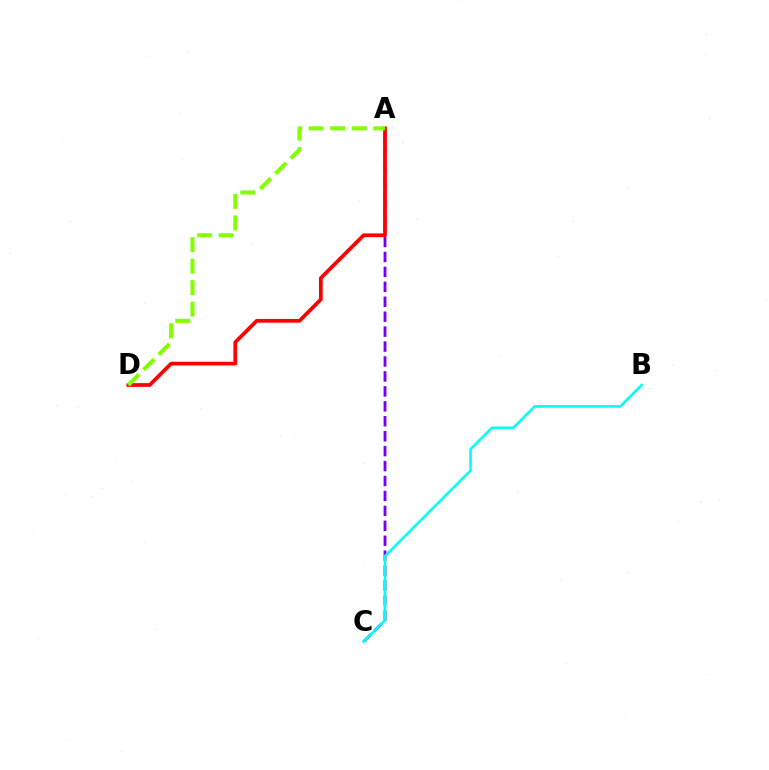{('A', 'C'): [{'color': '#7200ff', 'line_style': 'dashed', 'thickness': 2.03}], ('B', 'C'): [{'color': '#00fff6', 'line_style': 'solid', 'thickness': 1.87}], ('A', 'D'): [{'color': '#ff0000', 'line_style': 'solid', 'thickness': 2.69}, {'color': '#84ff00', 'line_style': 'dashed', 'thickness': 2.92}]}